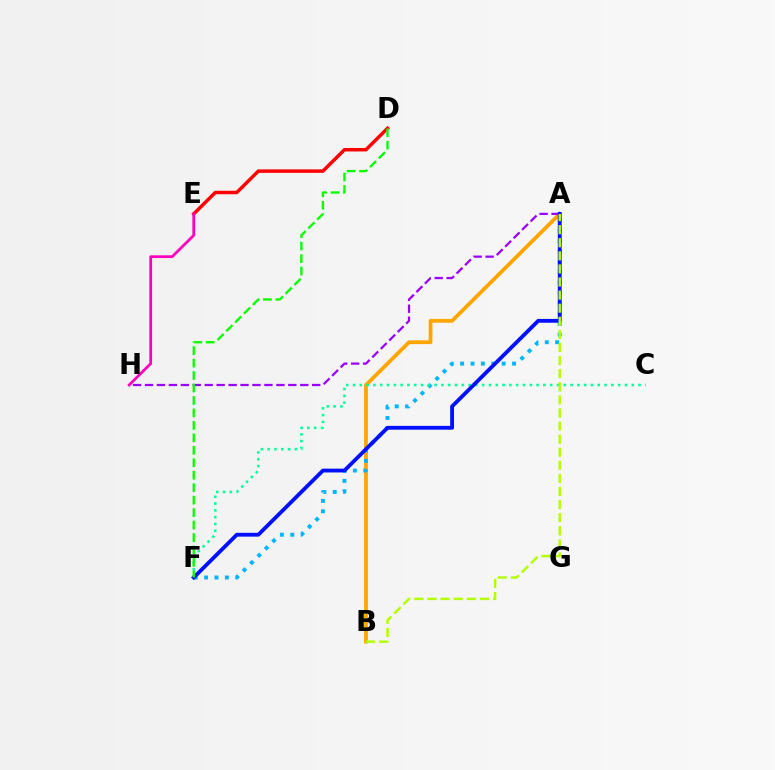{('A', 'B'): [{'color': '#ffa500', 'line_style': 'solid', 'thickness': 2.71}, {'color': '#b3ff00', 'line_style': 'dashed', 'thickness': 1.78}], ('A', 'H'): [{'color': '#9b00ff', 'line_style': 'dashed', 'thickness': 1.62}], ('D', 'E'): [{'color': '#ff0000', 'line_style': 'solid', 'thickness': 2.5}], ('A', 'F'): [{'color': '#00b5ff', 'line_style': 'dotted', 'thickness': 2.82}, {'color': '#0010ff', 'line_style': 'solid', 'thickness': 2.75}], ('C', 'F'): [{'color': '#00ff9d', 'line_style': 'dotted', 'thickness': 1.85}], ('D', 'F'): [{'color': '#08ff00', 'line_style': 'dashed', 'thickness': 1.69}], ('E', 'H'): [{'color': '#ff00bd', 'line_style': 'solid', 'thickness': 1.98}]}